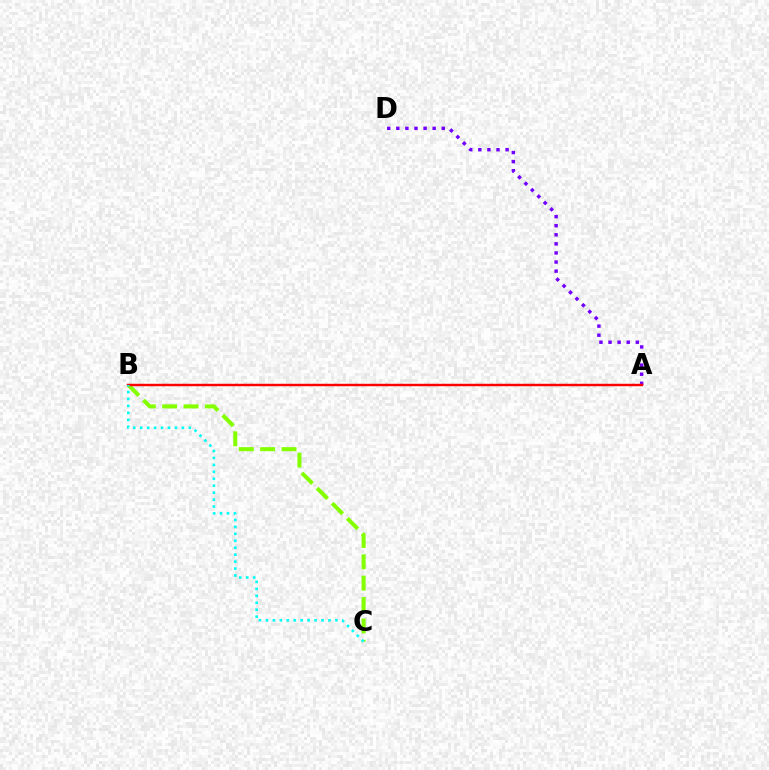{('B', 'C'): [{'color': '#84ff00', 'line_style': 'dashed', 'thickness': 2.9}, {'color': '#00fff6', 'line_style': 'dotted', 'thickness': 1.89}], ('A', 'D'): [{'color': '#7200ff', 'line_style': 'dotted', 'thickness': 2.47}], ('A', 'B'): [{'color': '#ff0000', 'line_style': 'solid', 'thickness': 1.76}]}